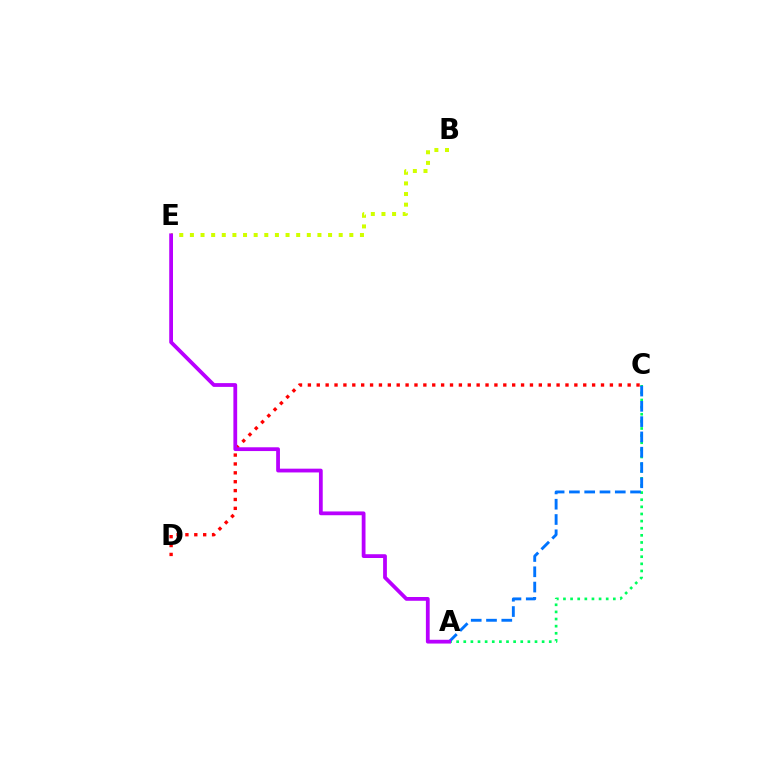{('A', 'C'): [{'color': '#00ff5c', 'line_style': 'dotted', 'thickness': 1.94}, {'color': '#0074ff', 'line_style': 'dashed', 'thickness': 2.08}], ('C', 'D'): [{'color': '#ff0000', 'line_style': 'dotted', 'thickness': 2.41}], ('B', 'E'): [{'color': '#d1ff00', 'line_style': 'dotted', 'thickness': 2.89}], ('A', 'E'): [{'color': '#b900ff', 'line_style': 'solid', 'thickness': 2.72}]}